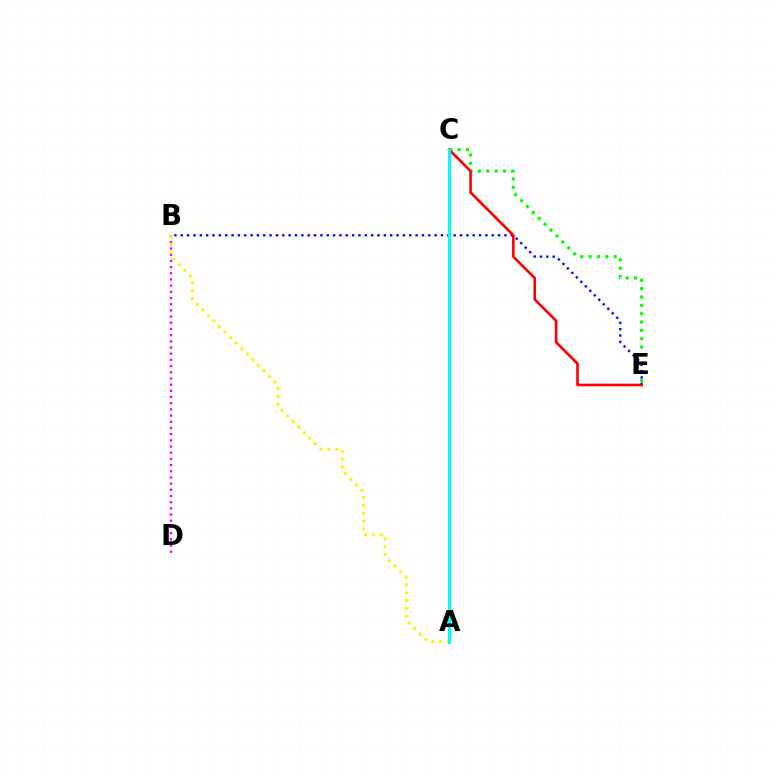{('B', 'D'): [{'color': '#ee00ff', 'line_style': 'dotted', 'thickness': 1.68}], ('C', 'E'): [{'color': '#08ff00', 'line_style': 'dotted', 'thickness': 2.27}, {'color': '#ff0000', 'line_style': 'solid', 'thickness': 1.9}], ('B', 'E'): [{'color': '#0010ff', 'line_style': 'dotted', 'thickness': 1.72}], ('A', 'B'): [{'color': '#fcf500', 'line_style': 'dotted', 'thickness': 2.13}], ('A', 'C'): [{'color': '#00fff6', 'line_style': 'solid', 'thickness': 2.2}]}